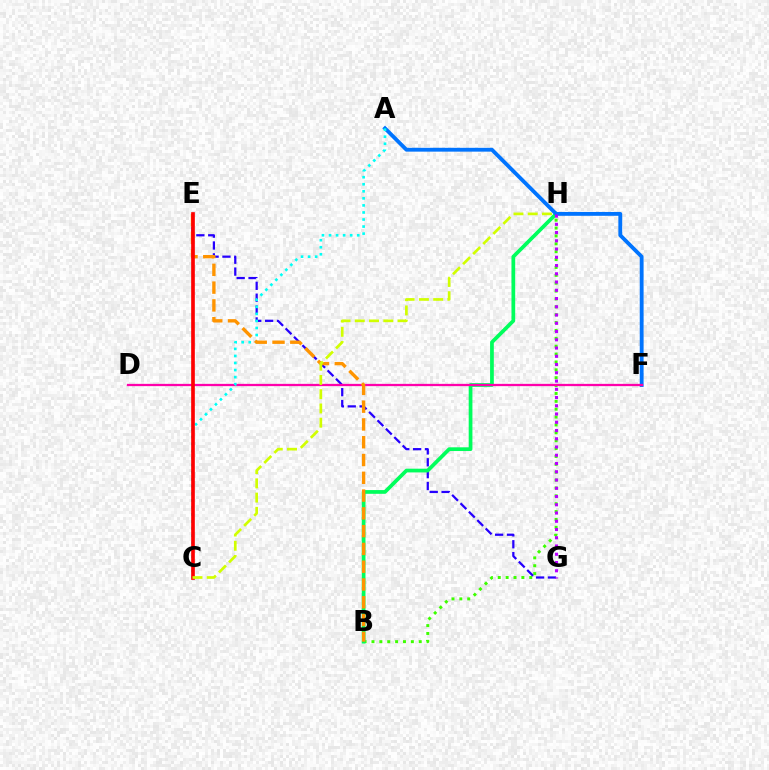{('B', 'H'): [{'color': '#3dff00', 'line_style': 'dotted', 'thickness': 2.14}, {'color': '#00ff5c', 'line_style': 'solid', 'thickness': 2.68}], ('E', 'G'): [{'color': '#2500ff', 'line_style': 'dashed', 'thickness': 1.61}], ('A', 'F'): [{'color': '#0074ff', 'line_style': 'solid', 'thickness': 2.76}], ('D', 'F'): [{'color': '#ff00ac', 'line_style': 'solid', 'thickness': 1.64}], ('A', 'C'): [{'color': '#00fff6', 'line_style': 'dotted', 'thickness': 1.92}], ('B', 'E'): [{'color': '#ff9400', 'line_style': 'dashed', 'thickness': 2.42}], ('C', 'E'): [{'color': '#ff0000', 'line_style': 'solid', 'thickness': 2.64}], ('C', 'H'): [{'color': '#d1ff00', 'line_style': 'dashed', 'thickness': 1.94}], ('G', 'H'): [{'color': '#b900ff', 'line_style': 'dotted', 'thickness': 2.24}]}